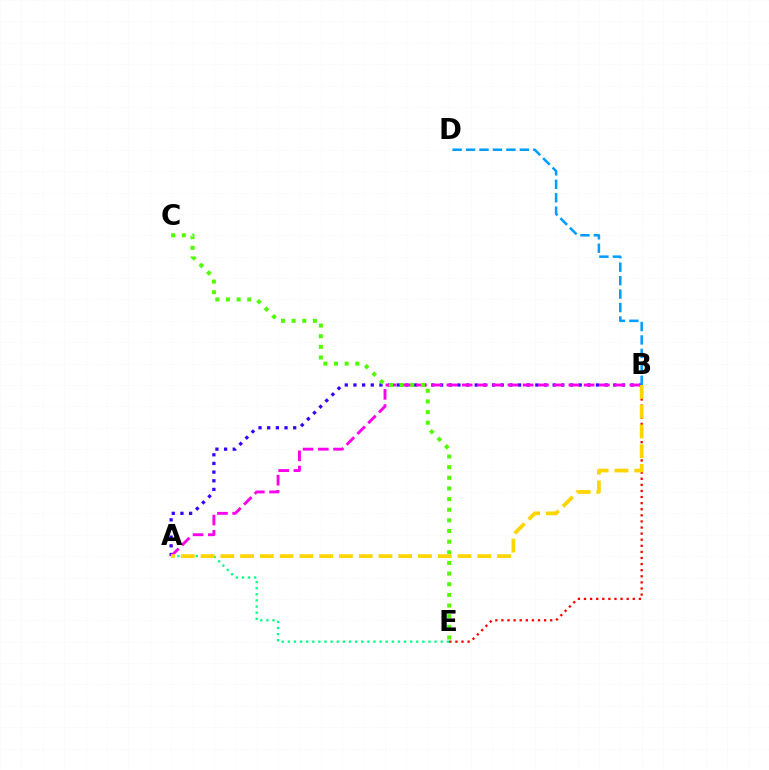{('A', 'B'): [{'color': '#3700ff', 'line_style': 'dotted', 'thickness': 2.35}, {'color': '#ff00ed', 'line_style': 'dashed', 'thickness': 2.07}, {'color': '#ffd500', 'line_style': 'dashed', 'thickness': 2.69}], ('B', 'E'): [{'color': '#ff0000', 'line_style': 'dotted', 'thickness': 1.66}], ('B', 'D'): [{'color': '#009eff', 'line_style': 'dashed', 'thickness': 1.83}], ('C', 'E'): [{'color': '#4fff00', 'line_style': 'dotted', 'thickness': 2.89}], ('A', 'E'): [{'color': '#00ff86', 'line_style': 'dotted', 'thickness': 1.66}]}